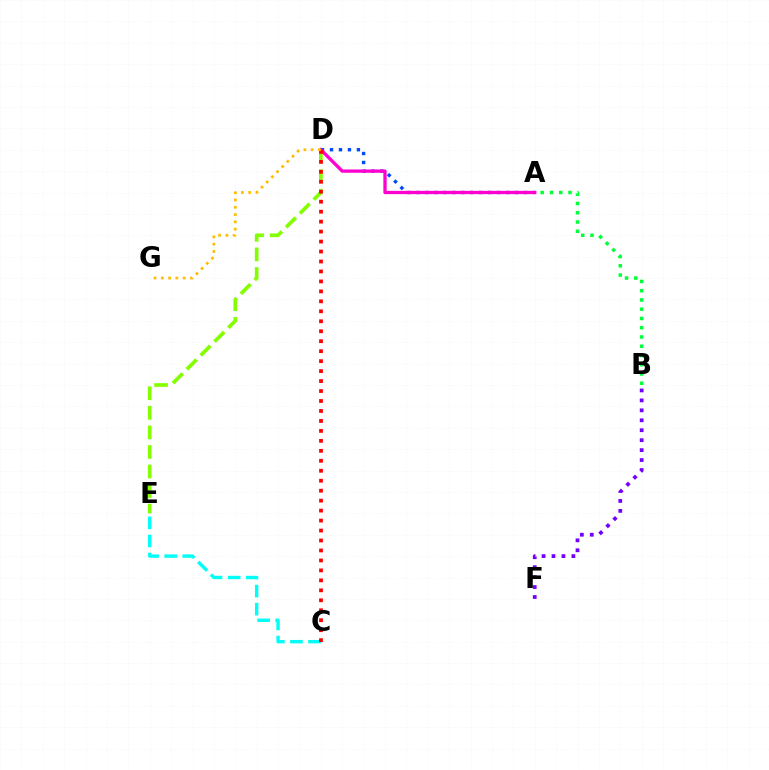{('D', 'E'): [{'color': '#84ff00', 'line_style': 'dashed', 'thickness': 2.66}], ('C', 'E'): [{'color': '#00fff6', 'line_style': 'dashed', 'thickness': 2.45}], ('A', 'B'): [{'color': '#00ff39', 'line_style': 'dotted', 'thickness': 2.51}], ('A', 'D'): [{'color': '#004bff', 'line_style': 'dotted', 'thickness': 2.44}, {'color': '#ff00cf', 'line_style': 'solid', 'thickness': 2.38}], ('C', 'D'): [{'color': '#ff0000', 'line_style': 'dotted', 'thickness': 2.71}], ('D', 'G'): [{'color': '#ffbd00', 'line_style': 'dotted', 'thickness': 1.98}], ('B', 'F'): [{'color': '#7200ff', 'line_style': 'dotted', 'thickness': 2.7}]}